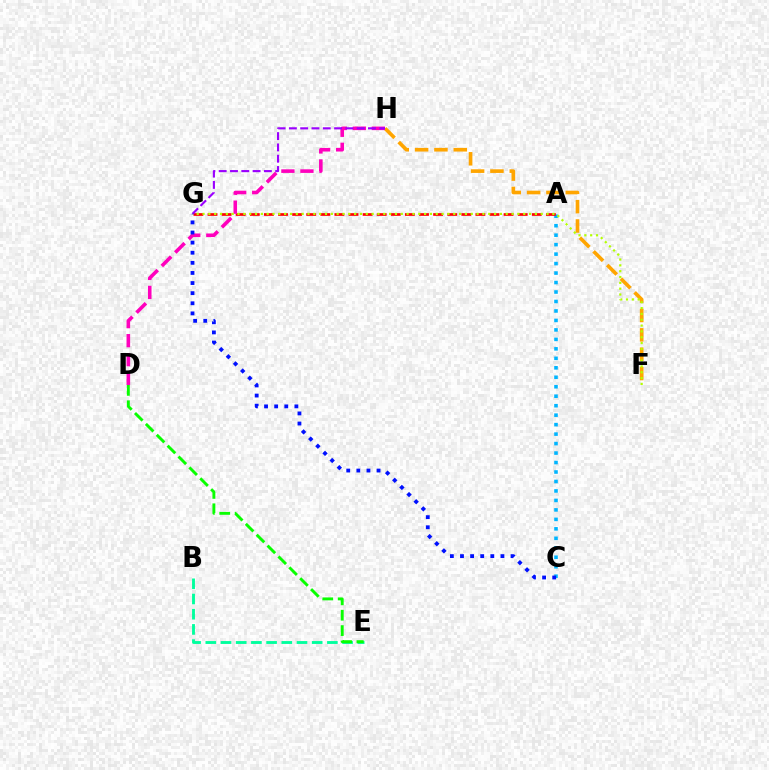{('F', 'H'): [{'color': '#ffa500', 'line_style': 'dashed', 'thickness': 2.63}], ('B', 'E'): [{'color': '#00ff9d', 'line_style': 'dashed', 'thickness': 2.06}], ('A', 'C'): [{'color': '#00b5ff', 'line_style': 'dotted', 'thickness': 2.57}], ('A', 'G'): [{'color': '#ff0000', 'line_style': 'dashed', 'thickness': 1.92}], ('D', 'H'): [{'color': '#ff00bd', 'line_style': 'dashed', 'thickness': 2.59}], ('D', 'E'): [{'color': '#08ff00', 'line_style': 'dashed', 'thickness': 2.09}], ('F', 'G'): [{'color': '#b3ff00', 'line_style': 'dotted', 'thickness': 1.58}], ('G', 'H'): [{'color': '#9b00ff', 'line_style': 'dashed', 'thickness': 1.53}], ('C', 'G'): [{'color': '#0010ff', 'line_style': 'dotted', 'thickness': 2.75}]}